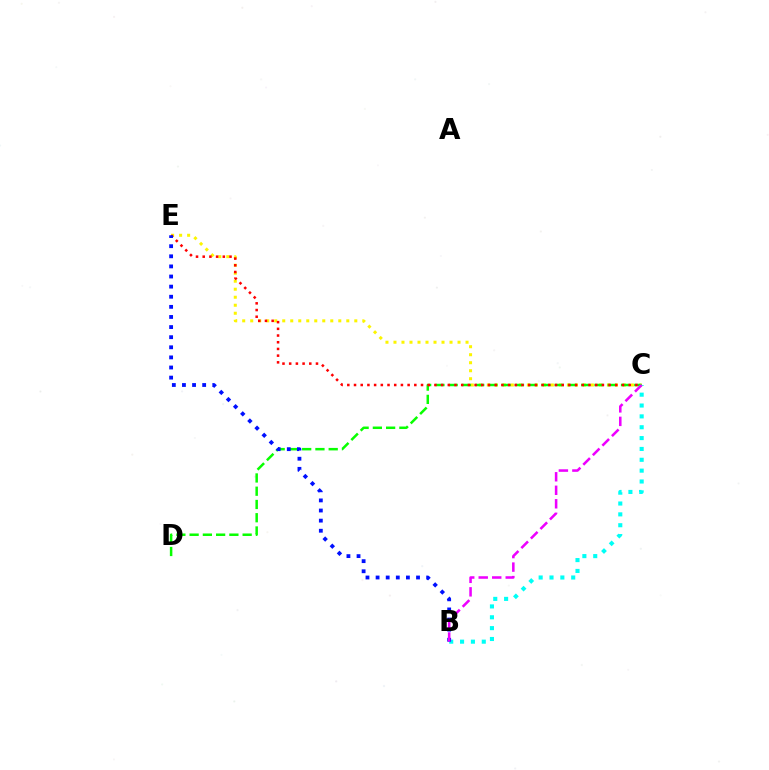{('C', 'E'): [{'color': '#fcf500', 'line_style': 'dotted', 'thickness': 2.18}, {'color': '#ff0000', 'line_style': 'dotted', 'thickness': 1.82}], ('C', 'D'): [{'color': '#08ff00', 'line_style': 'dashed', 'thickness': 1.8}], ('B', 'C'): [{'color': '#00fff6', 'line_style': 'dotted', 'thickness': 2.95}, {'color': '#ee00ff', 'line_style': 'dashed', 'thickness': 1.83}], ('B', 'E'): [{'color': '#0010ff', 'line_style': 'dotted', 'thickness': 2.75}]}